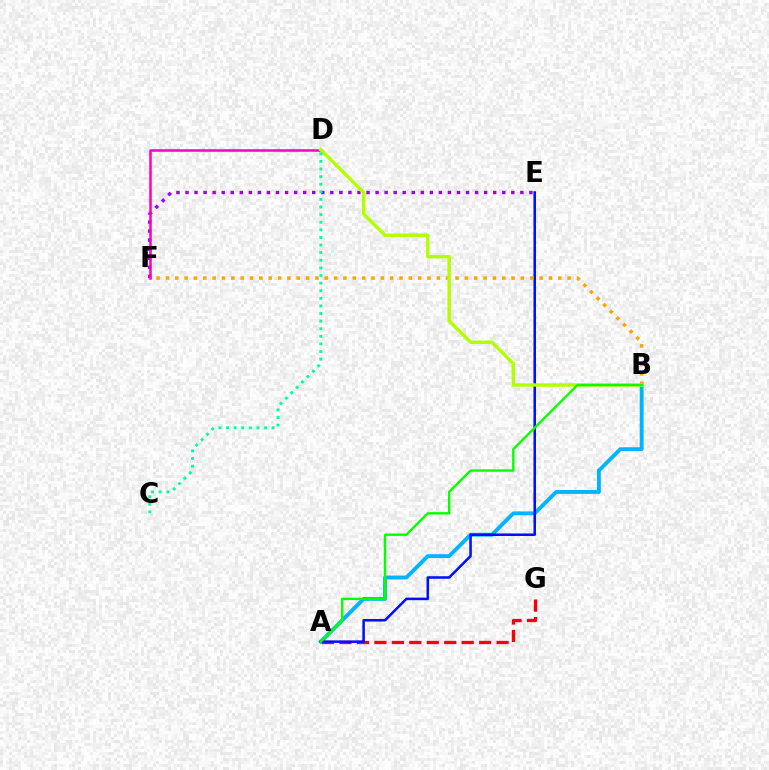{('A', 'B'): [{'color': '#00b5ff', 'line_style': 'solid', 'thickness': 2.78}, {'color': '#08ff00', 'line_style': 'solid', 'thickness': 1.72}], ('A', 'G'): [{'color': '#ff0000', 'line_style': 'dashed', 'thickness': 2.37}], ('A', 'E'): [{'color': '#0010ff', 'line_style': 'solid', 'thickness': 1.83}], ('E', 'F'): [{'color': '#9b00ff', 'line_style': 'dotted', 'thickness': 2.46}], ('B', 'F'): [{'color': '#ffa500', 'line_style': 'dotted', 'thickness': 2.54}], ('D', 'F'): [{'color': '#ff00bd', 'line_style': 'solid', 'thickness': 1.81}], ('B', 'D'): [{'color': '#b3ff00', 'line_style': 'solid', 'thickness': 2.45}], ('C', 'D'): [{'color': '#00ff9d', 'line_style': 'dotted', 'thickness': 2.07}]}